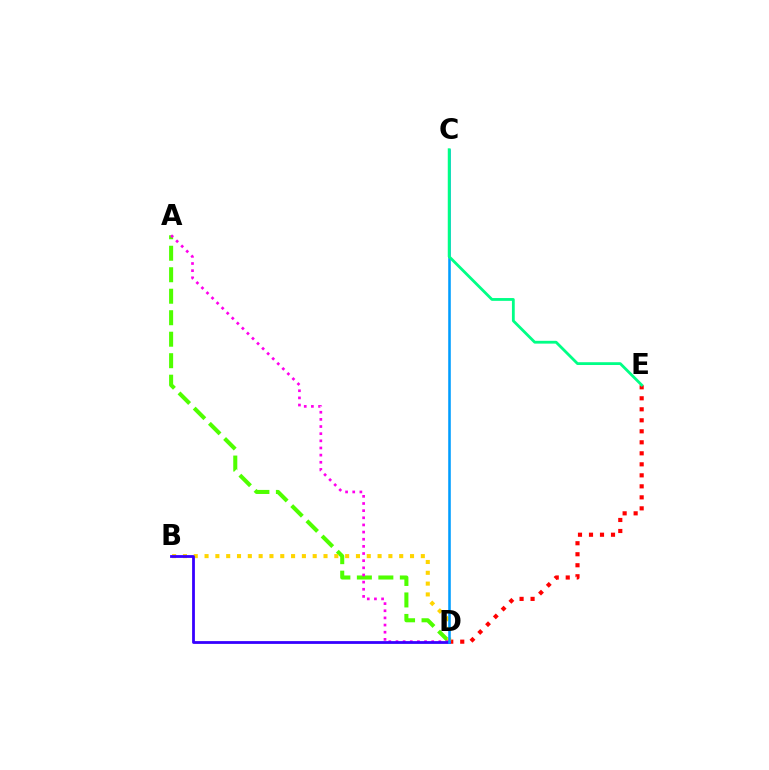{('A', 'D'): [{'color': '#4fff00', 'line_style': 'dashed', 'thickness': 2.92}, {'color': '#ff00ed', 'line_style': 'dotted', 'thickness': 1.94}], ('D', 'E'): [{'color': '#ff0000', 'line_style': 'dotted', 'thickness': 2.99}], ('B', 'D'): [{'color': '#ffd500', 'line_style': 'dotted', 'thickness': 2.94}, {'color': '#3700ff', 'line_style': 'solid', 'thickness': 2.01}], ('C', 'D'): [{'color': '#009eff', 'line_style': 'solid', 'thickness': 1.85}], ('C', 'E'): [{'color': '#00ff86', 'line_style': 'solid', 'thickness': 2.02}]}